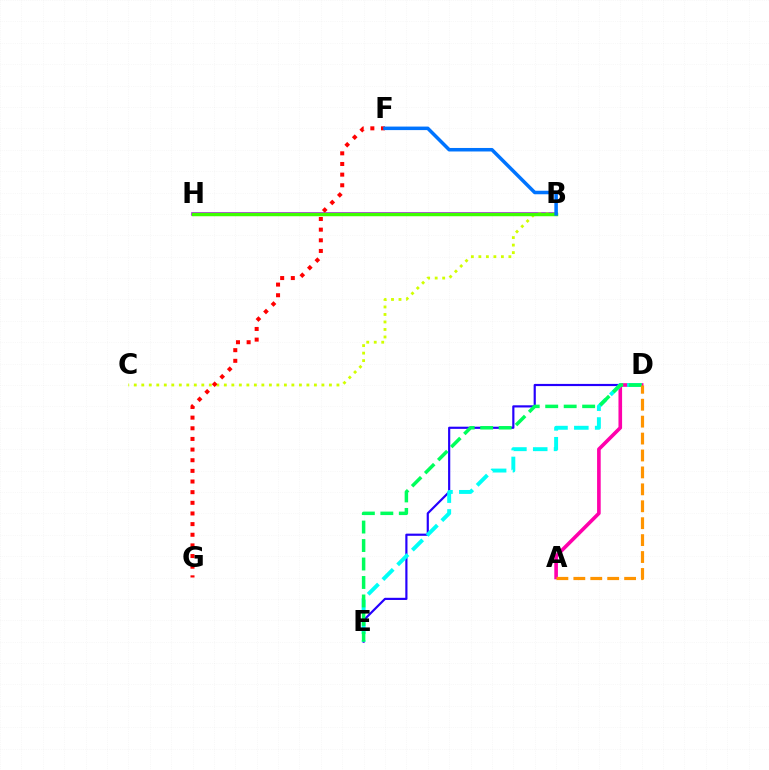{('B', 'H'): [{'color': '#b900ff', 'line_style': 'solid', 'thickness': 2.58}, {'color': '#3dff00', 'line_style': 'solid', 'thickness': 2.49}], ('D', 'E'): [{'color': '#2500ff', 'line_style': 'solid', 'thickness': 1.57}, {'color': '#00fff6', 'line_style': 'dashed', 'thickness': 2.83}, {'color': '#00ff5c', 'line_style': 'dashed', 'thickness': 2.51}], ('B', 'C'): [{'color': '#d1ff00', 'line_style': 'dotted', 'thickness': 2.04}], ('F', 'G'): [{'color': '#ff0000', 'line_style': 'dotted', 'thickness': 2.89}], ('A', 'D'): [{'color': '#ff00ac', 'line_style': 'solid', 'thickness': 2.61}, {'color': '#ff9400', 'line_style': 'dashed', 'thickness': 2.3}], ('B', 'F'): [{'color': '#0074ff', 'line_style': 'solid', 'thickness': 2.53}]}